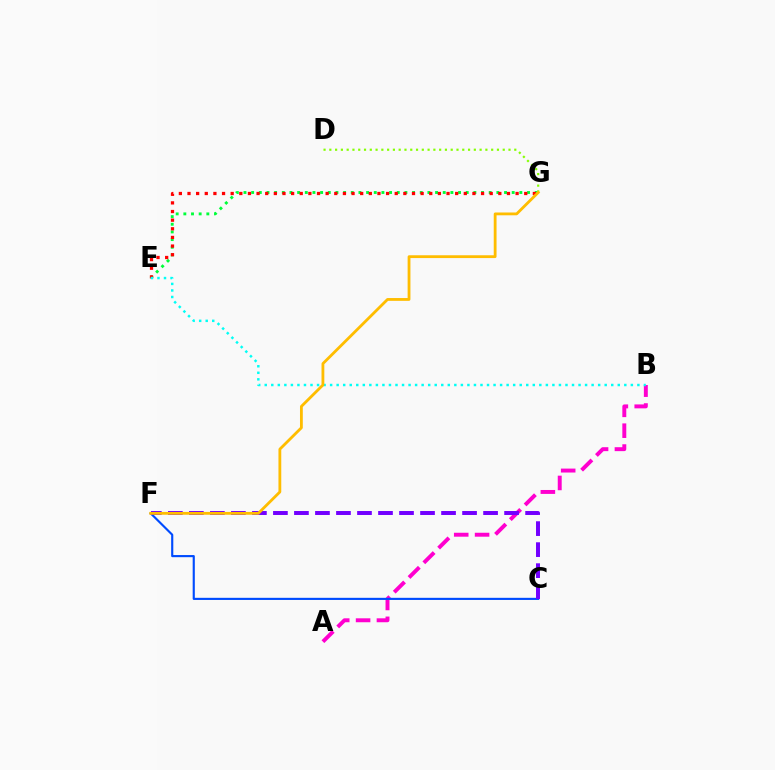{('D', 'G'): [{'color': '#84ff00', 'line_style': 'dotted', 'thickness': 1.57}], ('E', 'G'): [{'color': '#00ff39', 'line_style': 'dotted', 'thickness': 2.08}, {'color': '#ff0000', 'line_style': 'dotted', 'thickness': 2.35}], ('A', 'B'): [{'color': '#ff00cf', 'line_style': 'dashed', 'thickness': 2.83}], ('C', 'F'): [{'color': '#004bff', 'line_style': 'solid', 'thickness': 1.54}, {'color': '#7200ff', 'line_style': 'dashed', 'thickness': 2.85}], ('B', 'E'): [{'color': '#00fff6', 'line_style': 'dotted', 'thickness': 1.78}], ('F', 'G'): [{'color': '#ffbd00', 'line_style': 'solid', 'thickness': 2.02}]}